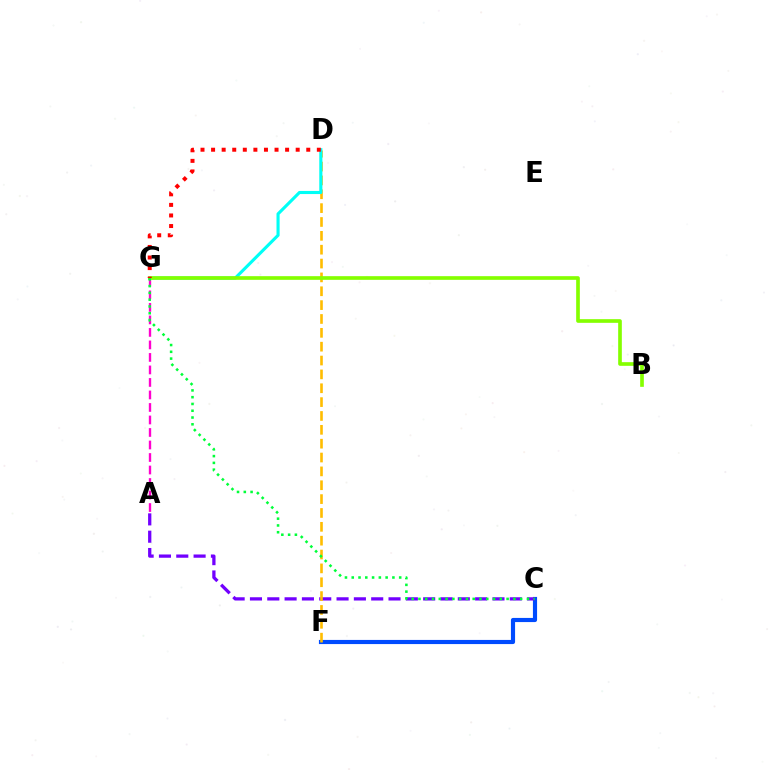{('A', 'G'): [{'color': '#ff00cf', 'line_style': 'dashed', 'thickness': 1.7}], ('C', 'F'): [{'color': '#004bff', 'line_style': 'solid', 'thickness': 2.99}], ('A', 'C'): [{'color': '#7200ff', 'line_style': 'dashed', 'thickness': 2.35}], ('D', 'F'): [{'color': '#ffbd00', 'line_style': 'dashed', 'thickness': 1.88}], ('D', 'G'): [{'color': '#00fff6', 'line_style': 'solid', 'thickness': 2.24}, {'color': '#ff0000', 'line_style': 'dotted', 'thickness': 2.87}], ('B', 'G'): [{'color': '#84ff00', 'line_style': 'solid', 'thickness': 2.64}], ('C', 'G'): [{'color': '#00ff39', 'line_style': 'dotted', 'thickness': 1.84}]}